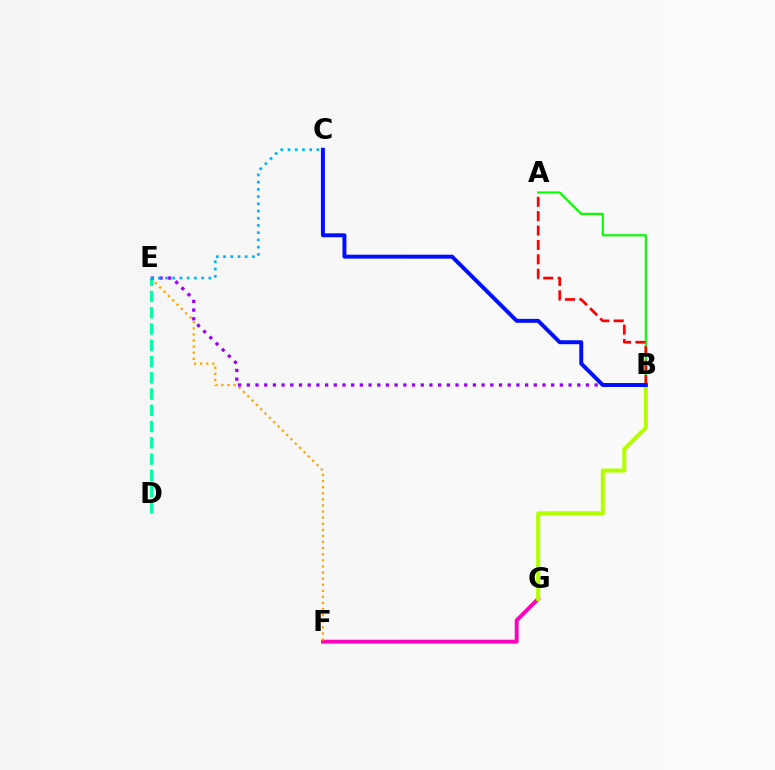{('F', 'G'): [{'color': '#ff00bd', 'line_style': 'solid', 'thickness': 2.8}], ('A', 'B'): [{'color': '#08ff00', 'line_style': 'solid', 'thickness': 1.57}, {'color': '#ff0000', 'line_style': 'dashed', 'thickness': 1.95}], ('E', 'F'): [{'color': '#ffa500', 'line_style': 'dotted', 'thickness': 1.66}], ('B', 'G'): [{'color': '#b3ff00', 'line_style': 'solid', 'thickness': 2.91}], ('D', 'E'): [{'color': '#00ff9d', 'line_style': 'dashed', 'thickness': 2.21}], ('B', 'E'): [{'color': '#9b00ff', 'line_style': 'dotted', 'thickness': 2.36}], ('B', 'C'): [{'color': '#0010ff', 'line_style': 'solid', 'thickness': 2.84}], ('C', 'E'): [{'color': '#00b5ff', 'line_style': 'dotted', 'thickness': 1.96}]}